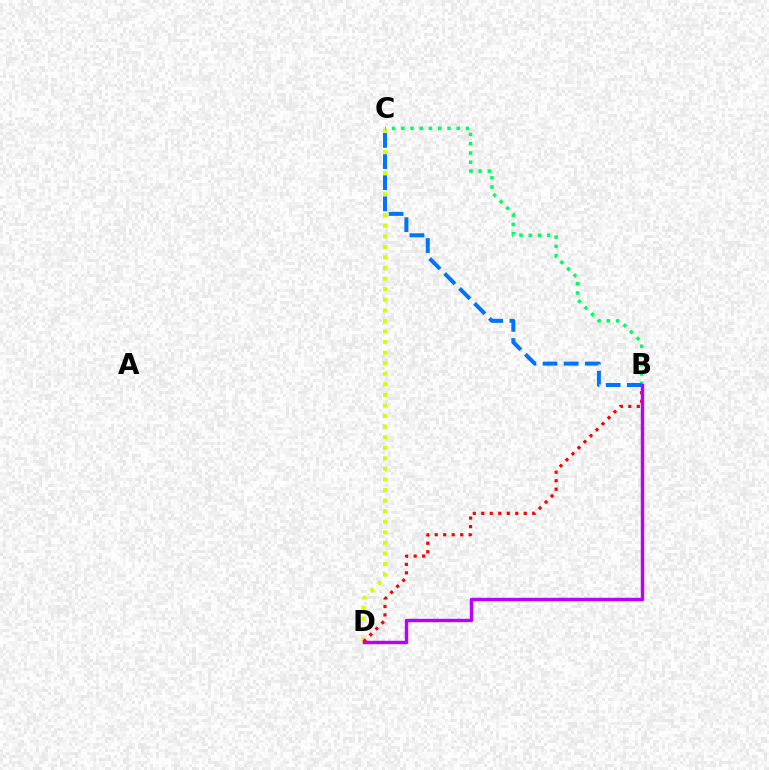{('C', 'D'): [{'color': '#d1ff00', 'line_style': 'dotted', 'thickness': 2.87}], ('B', 'D'): [{'color': '#ff0000', 'line_style': 'dotted', 'thickness': 2.31}, {'color': '#b900ff', 'line_style': 'solid', 'thickness': 2.46}], ('B', 'C'): [{'color': '#00ff5c', 'line_style': 'dotted', 'thickness': 2.51}, {'color': '#0074ff', 'line_style': 'dashed', 'thickness': 2.87}]}